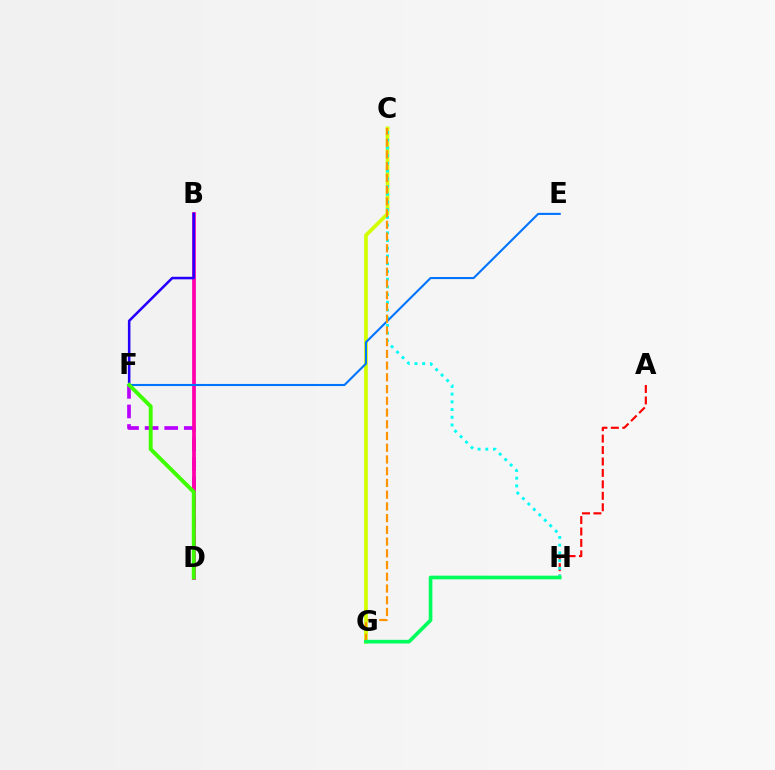{('D', 'F'): [{'color': '#b900ff', 'line_style': 'dashed', 'thickness': 2.66}, {'color': '#3dff00', 'line_style': 'solid', 'thickness': 2.8}], ('B', 'D'): [{'color': '#ff00ac', 'line_style': 'solid', 'thickness': 2.71}], ('A', 'H'): [{'color': '#ff0000', 'line_style': 'dashed', 'thickness': 1.55}], ('B', 'F'): [{'color': '#2500ff', 'line_style': 'solid', 'thickness': 1.83}], ('C', 'G'): [{'color': '#d1ff00', 'line_style': 'solid', 'thickness': 2.68}, {'color': '#ff9400', 'line_style': 'dashed', 'thickness': 1.59}], ('C', 'H'): [{'color': '#00fff6', 'line_style': 'dotted', 'thickness': 2.1}], ('E', 'F'): [{'color': '#0074ff', 'line_style': 'solid', 'thickness': 1.51}], ('G', 'H'): [{'color': '#00ff5c', 'line_style': 'solid', 'thickness': 2.64}]}